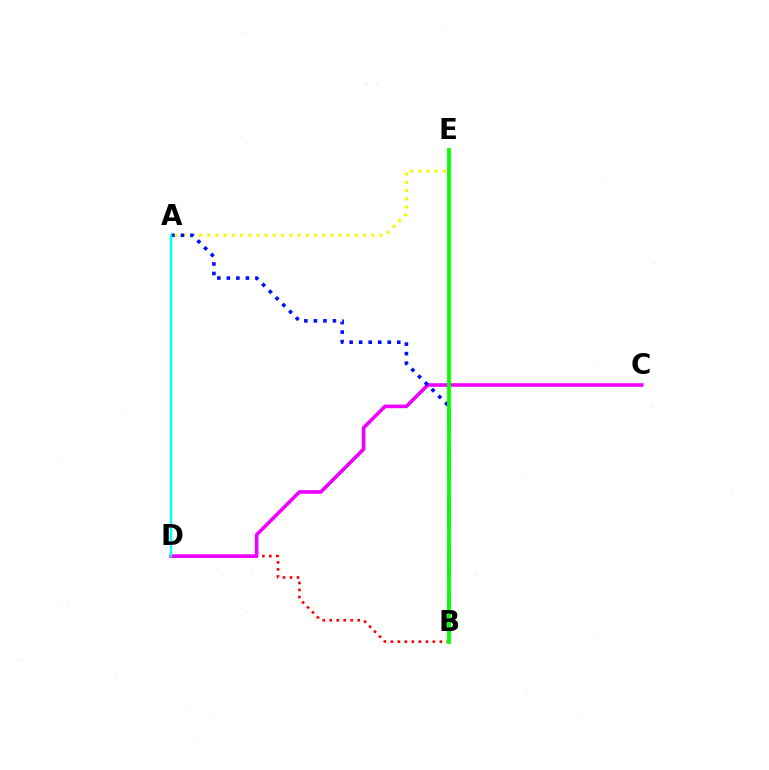{('A', 'E'): [{'color': '#fcf500', 'line_style': 'dotted', 'thickness': 2.23}], ('B', 'D'): [{'color': '#ff0000', 'line_style': 'dotted', 'thickness': 1.9}], ('C', 'D'): [{'color': '#ee00ff', 'line_style': 'solid', 'thickness': 2.6}], ('A', 'B'): [{'color': '#0010ff', 'line_style': 'dotted', 'thickness': 2.59}], ('B', 'E'): [{'color': '#08ff00', 'line_style': 'solid', 'thickness': 2.76}], ('A', 'D'): [{'color': '#00fff6', 'line_style': 'solid', 'thickness': 1.7}]}